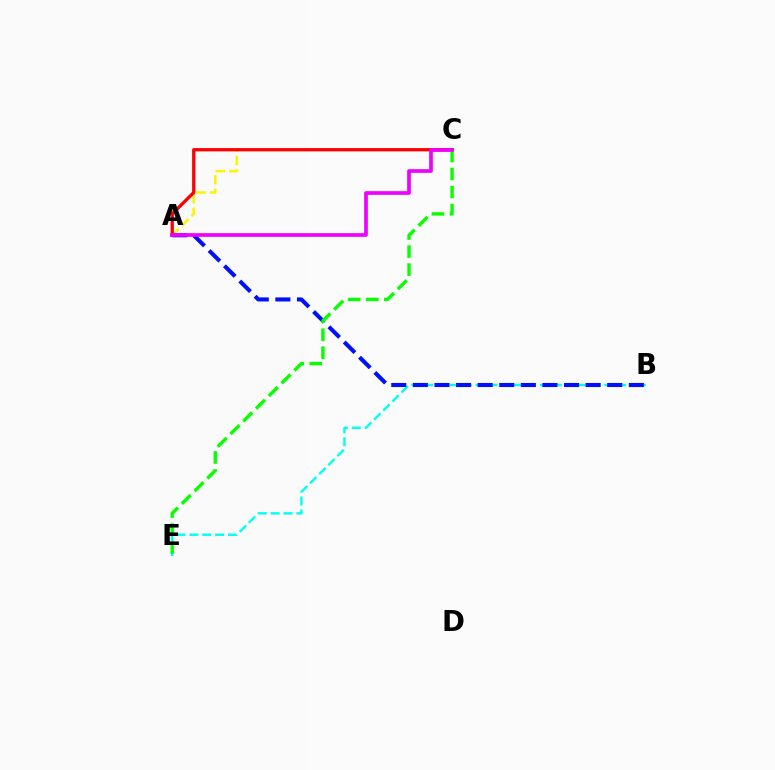{('A', 'C'): [{'color': '#fcf500', 'line_style': 'dashed', 'thickness': 1.84}, {'color': '#ff0000', 'line_style': 'solid', 'thickness': 2.36}, {'color': '#ee00ff', 'line_style': 'solid', 'thickness': 2.65}], ('B', 'E'): [{'color': '#00fff6', 'line_style': 'dashed', 'thickness': 1.75}], ('A', 'B'): [{'color': '#0010ff', 'line_style': 'dashed', 'thickness': 2.93}], ('C', 'E'): [{'color': '#08ff00', 'line_style': 'dashed', 'thickness': 2.45}]}